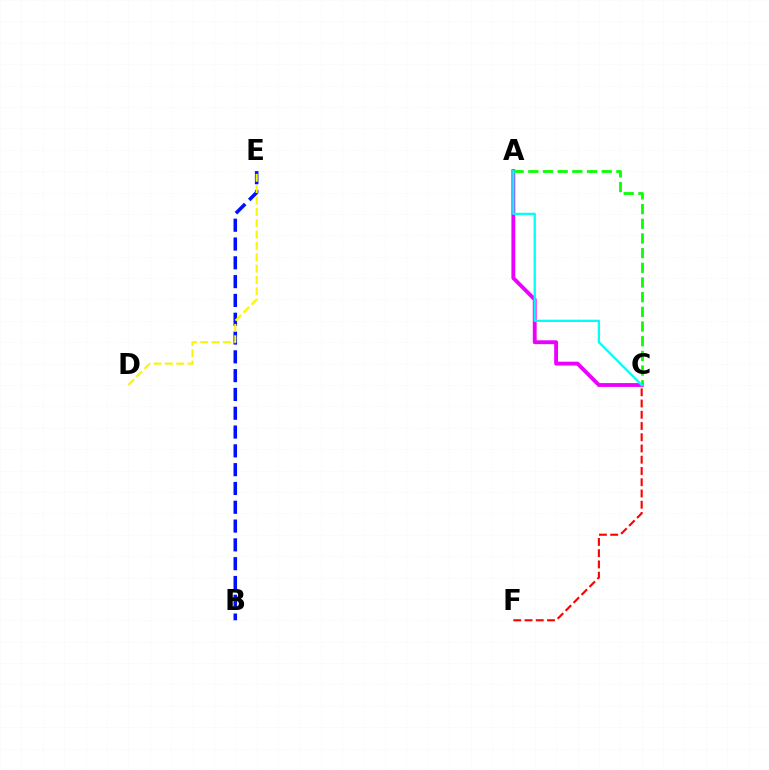{('A', 'C'): [{'color': '#ee00ff', 'line_style': 'solid', 'thickness': 2.77}, {'color': '#08ff00', 'line_style': 'dashed', 'thickness': 1.99}, {'color': '#00fff6', 'line_style': 'solid', 'thickness': 1.65}], ('B', 'E'): [{'color': '#0010ff', 'line_style': 'dashed', 'thickness': 2.55}], ('D', 'E'): [{'color': '#fcf500', 'line_style': 'dashed', 'thickness': 1.54}], ('C', 'F'): [{'color': '#ff0000', 'line_style': 'dashed', 'thickness': 1.53}]}